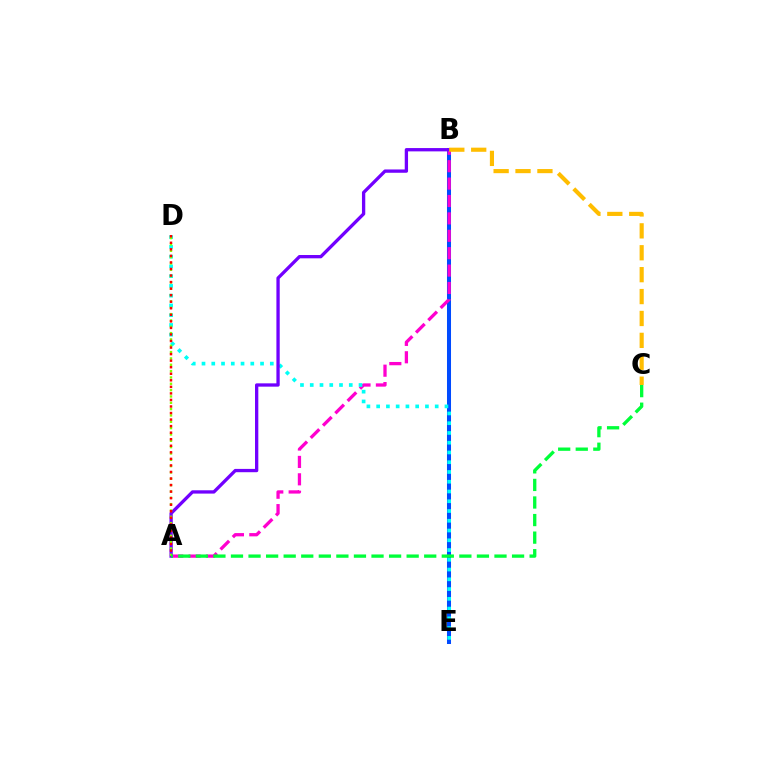{('B', 'E'): [{'color': '#004bff', 'line_style': 'solid', 'thickness': 2.89}], ('A', 'B'): [{'color': '#ff00cf', 'line_style': 'dashed', 'thickness': 2.36}, {'color': '#7200ff', 'line_style': 'solid', 'thickness': 2.38}], ('D', 'E'): [{'color': '#00fff6', 'line_style': 'dotted', 'thickness': 2.65}], ('A', 'D'): [{'color': '#84ff00', 'line_style': 'dotted', 'thickness': 1.72}, {'color': '#ff0000', 'line_style': 'dotted', 'thickness': 1.78}], ('A', 'C'): [{'color': '#00ff39', 'line_style': 'dashed', 'thickness': 2.39}], ('B', 'C'): [{'color': '#ffbd00', 'line_style': 'dashed', 'thickness': 2.98}]}